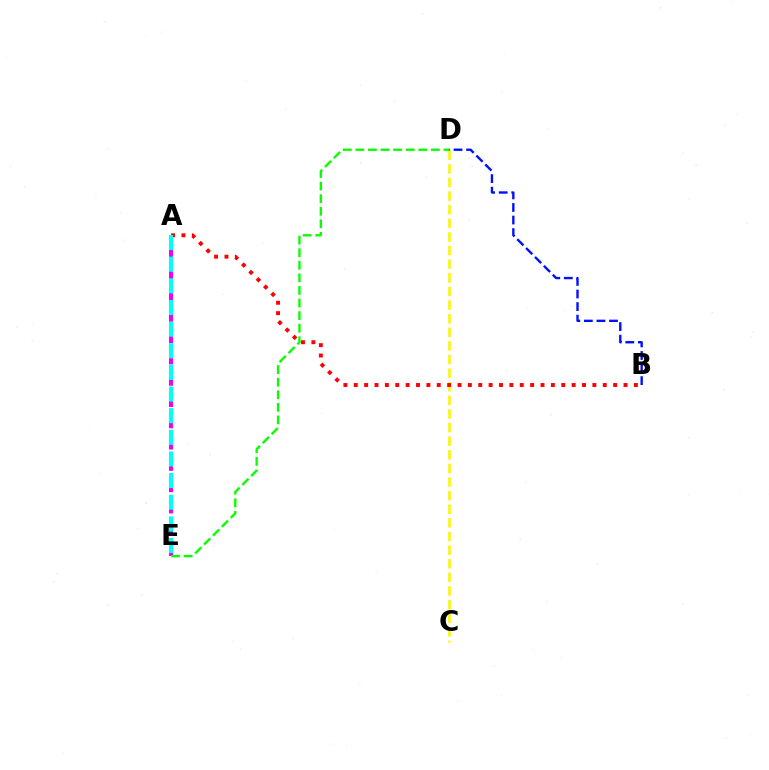{('C', 'D'): [{'color': '#fcf500', 'line_style': 'dashed', 'thickness': 1.85}], ('A', 'B'): [{'color': '#ff0000', 'line_style': 'dotted', 'thickness': 2.82}], ('B', 'D'): [{'color': '#0010ff', 'line_style': 'dashed', 'thickness': 1.71}], ('A', 'E'): [{'color': '#ee00ff', 'line_style': 'dashed', 'thickness': 2.89}, {'color': '#00fff6', 'line_style': 'dashed', 'thickness': 2.94}], ('D', 'E'): [{'color': '#08ff00', 'line_style': 'dashed', 'thickness': 1.71}]}